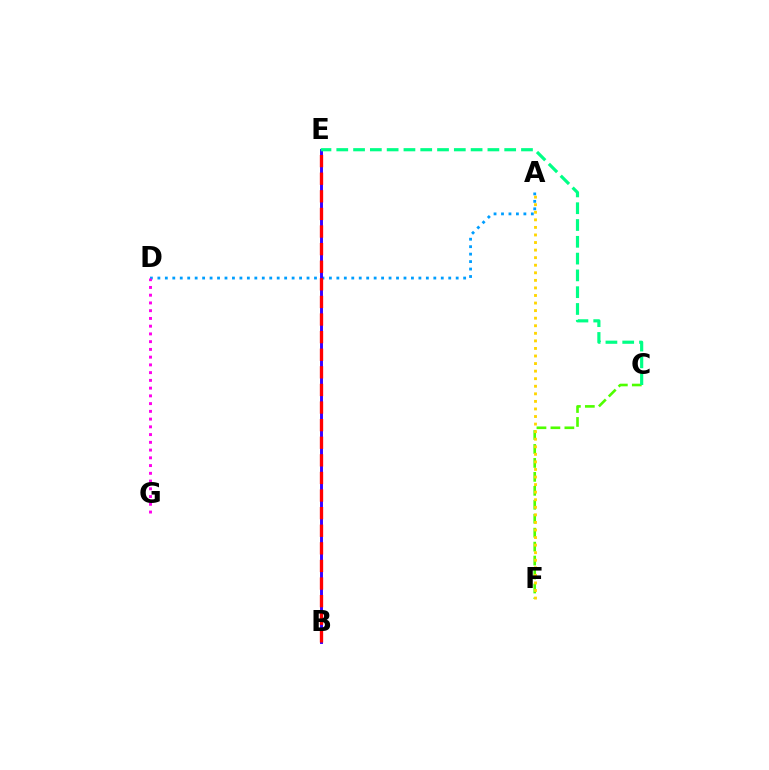{('A', 'D'): [{'color': '#009eff', 'line_style': 'dotted', 'thickness': 2.03}], ('C', 'F'): [{'color': '#4fff00', 'line_style': 'dashed', 'thickness': 1.9}], ('A', 'F'): [{'color': '#ffd500', 'line_style': 'dotted', 'thickness': 2.06}], ('B', 'E'): [{'color': '#3700ff', 'line_style': 'solid', 'thickness': 2.11}, {'color': '#ff0000', 'line_style': 'dashed', 'thickness': 2.39}], ('C', 'E'): [{'color': '#00ff86', 'line_style': 'dashed', 'thickness': 2.28}], ('D', 'G'): [{'color': '#ff00ed', 'line_style': 'dotted', 'thickness': 2.1}]}